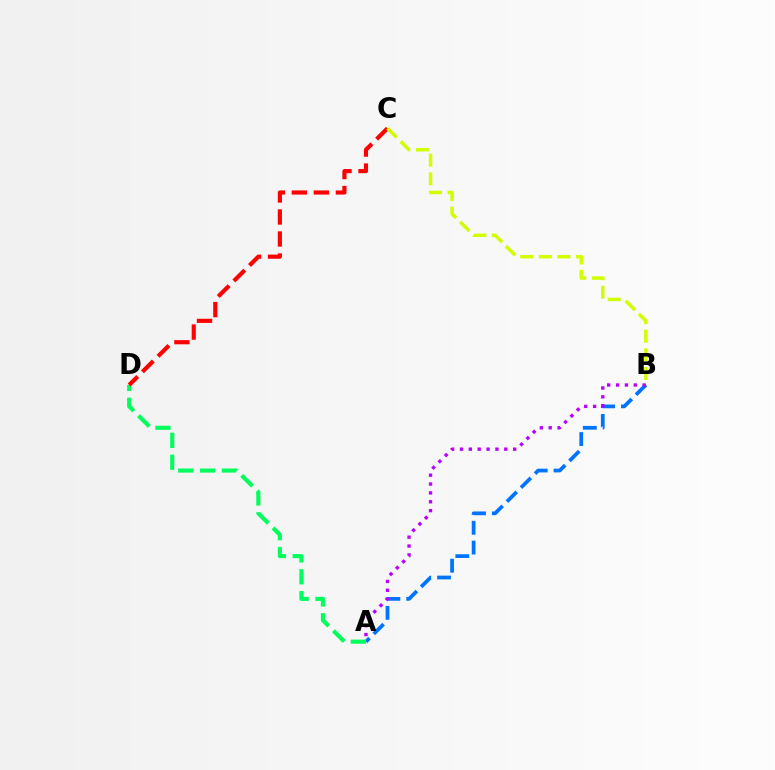{('A', 'B'): [{'color': '#0074ff', 'line_style': 'dashed', 'thickness': 2.69}, {'color': '#b900ff', 'line_style': 'dotted', 'thickness': 2.41}], ('A', 'D'): [{'color': '#00ff5c', 'line_style': 'dashed', 'thickness': 2.97}], ('C', 'D'): [{'color': '#ff0000', 'line_style': 'dashed', 'thickness': 2.99}], ('B', 'C'): [{'color': '#d1ff00', 'line_style': 'dashed', 'thickness': 2.53}]}